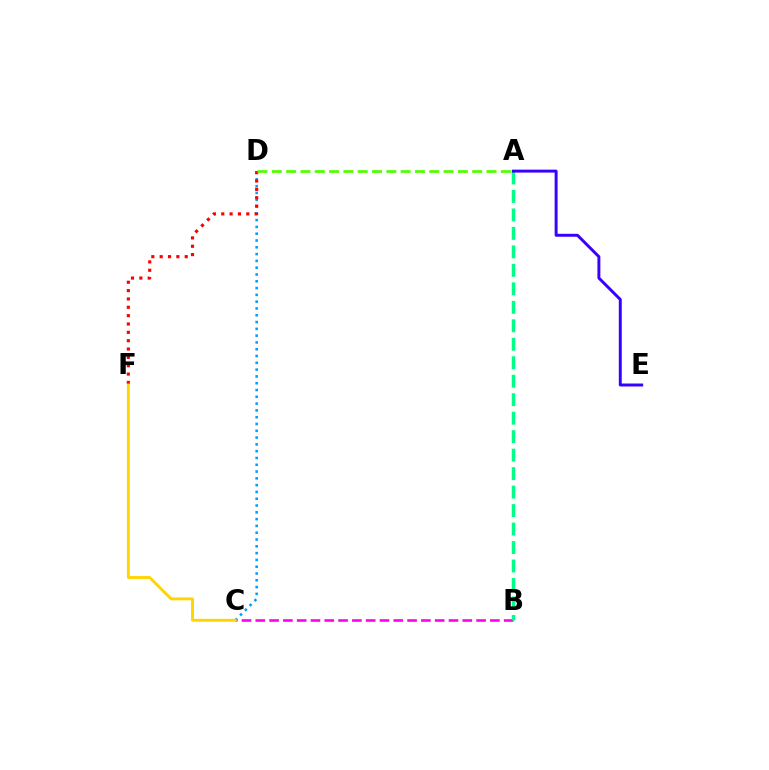{('C', 'D'): [{'color': '#009eff', 'line_style': 'dotted', 'thickness': 1.85}], ('B', 'C'): [{'color': '#ff00ed', 'line_style': 'dashed', 'thickness': 1.87}], ('A', 'B'): [{'color': '#00ff86', 'line_style': 'dashed', 'thickness': 2.51}], ('D', 'F'): [{'color': '#ff0000', 'line_style': 'dotted', 'thickness': 2.27}], ('A', 'D'): [{'color': '#4fff00', 'line_style': 'dashed', 'thickness': 1.94}], ('C', 'F'): [{'color': '#ffd500', 'line_style': 'solid', 'thickness': 2.07}], ('A', 'E'): [{'color': '#3700ff', 'line_style': 'solid', 'thickness': 2.13}]}